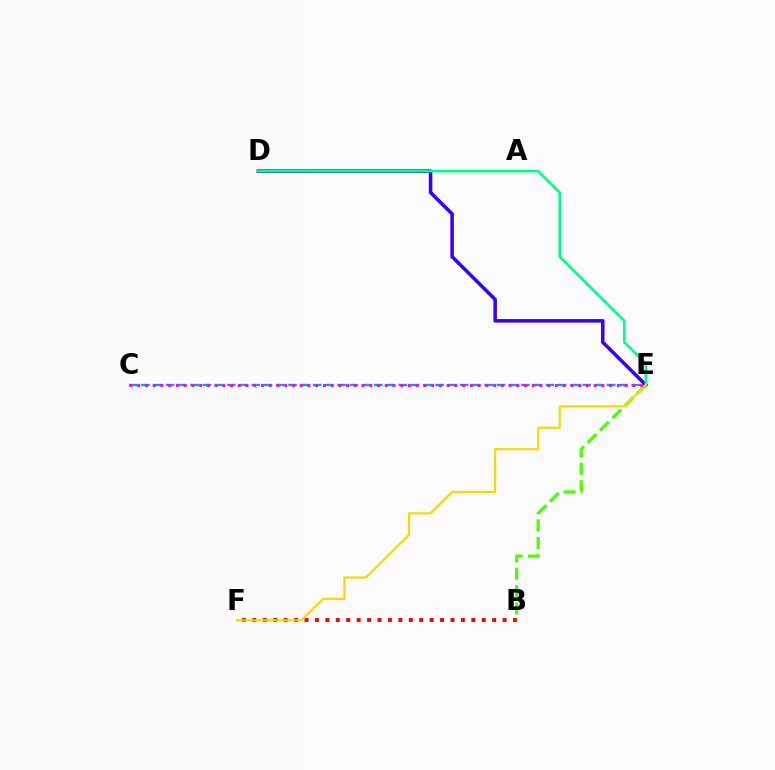{('C', 'E'): [{'color': '#009eff', 'line_style': 'dashed', 'thickness': 1.66}, {'color': '#ff00ed', 'line_style': 'dotted', 'thickness': 2.1}], ('B', 'F'): [{'color': '#ff0000', 'line_style': 'dotted', 'thickness': 2.83}], ('B', 'E'): [{'color': '#4fff00', 'line_style': 'dashed', 'thickness': 2.37}], ('D', 'E'): [{'color': '#3700ff', 'line_style': 'solid', 'thickness': 2.54}, {'color': '#00ff86', 'line_style': 'solid', 'thickness': 1.88}], ('E', 'F'): [{'color': '#ffd500', 'line_style': 'solid', 'thickness': 1.56}]}